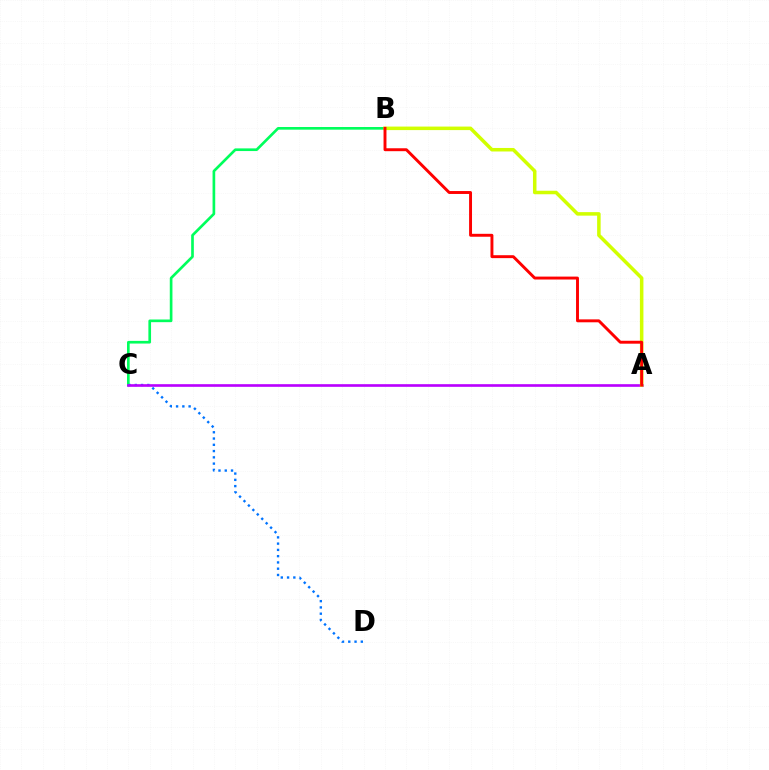{('B', 'C'): [{'color': '#00ff5c', 'line_style': 'solid', 'thickness': 1.92}], ('C', 'D'): [{'color': '#0074ff', 'line_style': 'dotted', 'thickness': 1.7}], ('A', 'C'): [{'color': '#b900ff', 'line_style': 'solid', 'thickness': 1.91}], ('A', 'B'): [{'color': '#d1ff00', 'line_style': 'solid', 'thickness': 2.53}, {'color': '#ff0000', 'line_style': 'solid', 'thickness': 2.1}]}